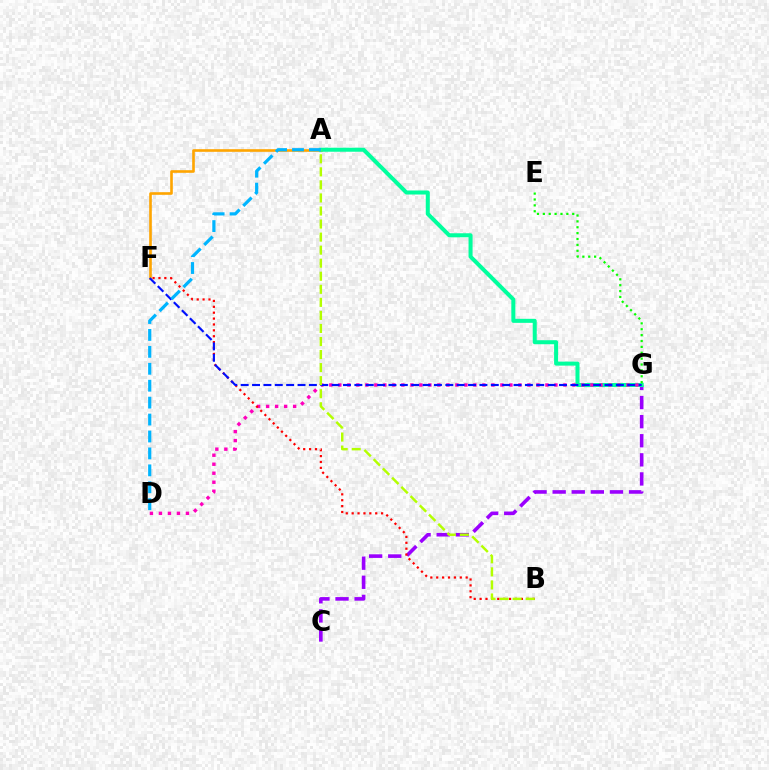{('C', 'G'): [{'color': '#9b00ff', 'line_style': 'dashed', 'thickness': 2.59}], ('A', 'F'): [{'color': '#ffa500', 'line_style': 'solid', 'thickness': 1.89}], ('A', 'G'): [{'color': '#00ff9d', 'line_style': 'solid', 'thickness': 2.9}], ('D', 'G'): [{'color': '#ff00bd', 'line_style': 'dotted', 'thickness': 2.45}], ('B', 'F'): [{'color': '#ff0000', 'line_style': 'dotted', 'thickness': 1.6}], ('F', 'G'): [{'color': '#0010ff', 'line_style': 'dashed', 'thickness': 1.54}], ('A', 'B'): [{'color': '#b3ff00', 'line_style': 'dashed', 'thickness': 1.77}], ('A', 'D'): [{'color': '#00b5ff', 'line_style': 'dashed', 'thickness': 2.3}], ('E', 'G'): [{'color': '#08ff00', 'line_style': 'dotted', 'thickness': 1.6}]}